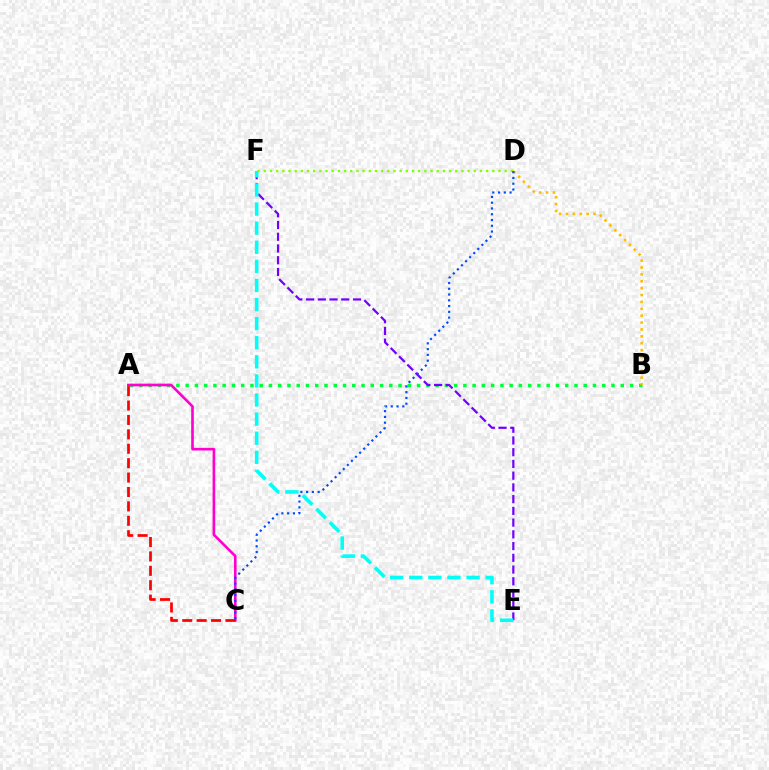{('A', 'B'): [{'color': '#00ff39', 'line_style': 'dotted', 'thickness': 2.52}], ('E', 'F'): [{'color': '#7200ff', 'line_style': 'dashed', 'thickness': 1.59}, {'color': '#00fff6', 'line_style': 'dashed', 'thickness': 2.59}], ('B', 'D'): [{'color': '#ffbd00', 'line_style': 'dotted', 'thickness': 1.87}], ('A', 'C'): [{'color': '#ff00cf', 'line_style': 'solid', 'thickness': 1.9}, {'color': '#ff0000', 'line_style': 'dashed', 'thickness': 1.96}], ('D', 'F'): [{'color': '#84ff00', 'line_style': 'dotted', 'thickness': 1.68}], ('C', 'D'): [{'color': '#004bff', 'line_style': 'dotted', 'thickness': 1.57}]}